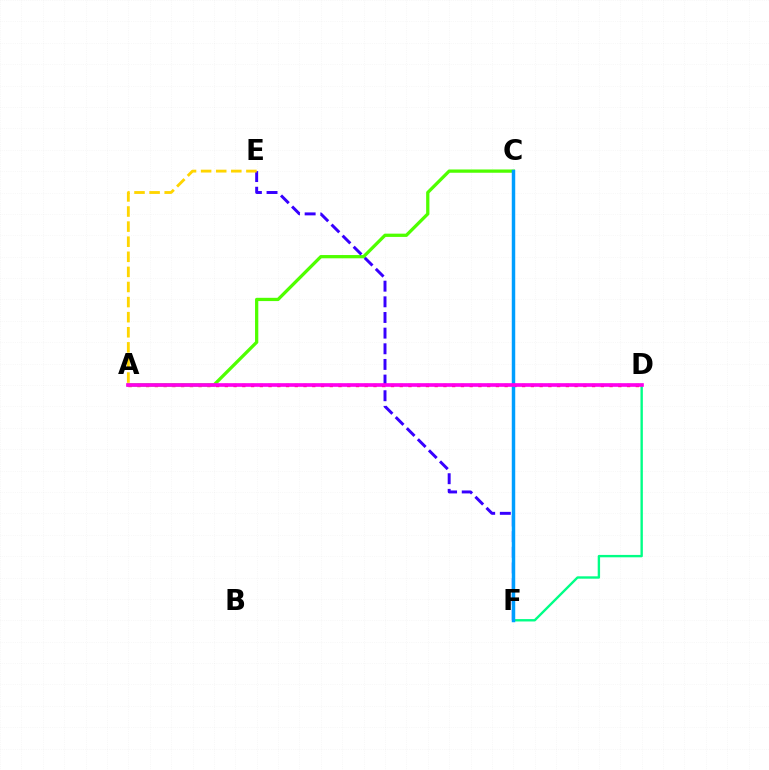{('A', 'D'): [{'color': '#ff0000', 'line_style': 'dotted', 'thickness': 2.38}, {'color': '#ff00ed', 'line_style': 'solid', 'thickness': 2.63}], ('A', 'C'): [{'color': '#4fff00', 'line_style': 'solid', 'thickness': 2.35}], ('D', 'F'): [{'color': '#00ff86', 'line_style': 'solid', 'thickness': 1.71}], ('E', 'F'): [{'color': '#3700ff', 'line_style': 'dashed', 'thickness': 2.13}], ('A', 'E'): [{'color': '#ffd500', 'line_style': 'dashed', 'thickness': 2.05}], ('C', 'F'): [{'color': '#009eff', 'line_style': 'solid', 'thickness': 2.49}]}